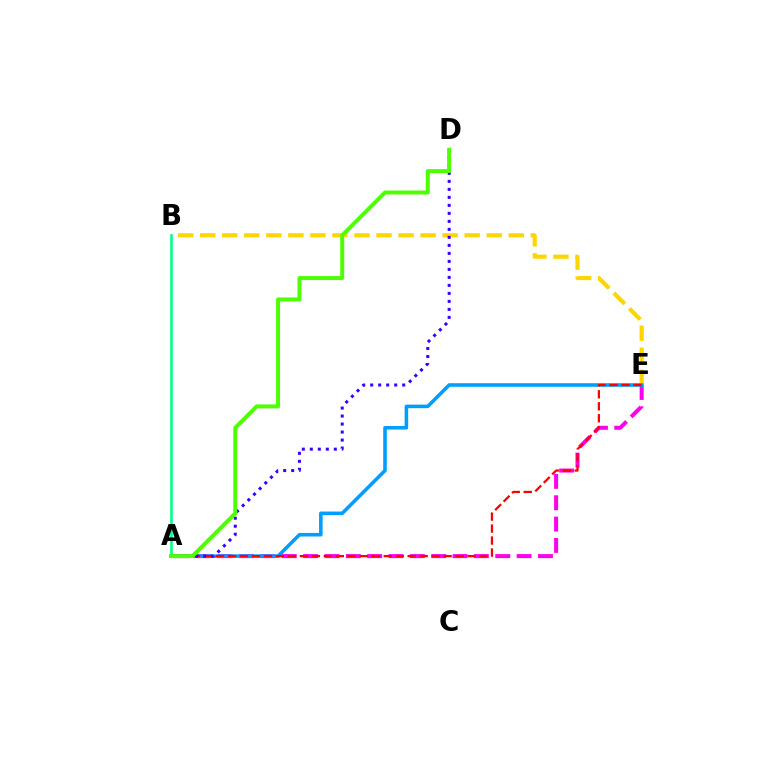{('B', 'E'): [{'color': '#ffd500', 'line_style': 'dashed', 'thickness': 2.99}], ('A', 'E'): [{'color': '#ff00ed', 'line_style': 'dashed', 'thickness': 2.9}, {'color': '#009eff', 'line_style': 'solid', 'thickness': 2.57}, {'color': '#ff0000', 'line_style': 'dashed', 'thickness': 1.63}], ('A', 'B'): [{'color': '#00ff86', 'line_style': 'solid', 'thickness': 1.86}], ('A', 'D'): [{'color': '#3700ff', 'line_style': 'dotted', 'thickness': 2.17}, {'color': '#4fff00', 'line_style': 'solid', 'thickness': 2.87}]}